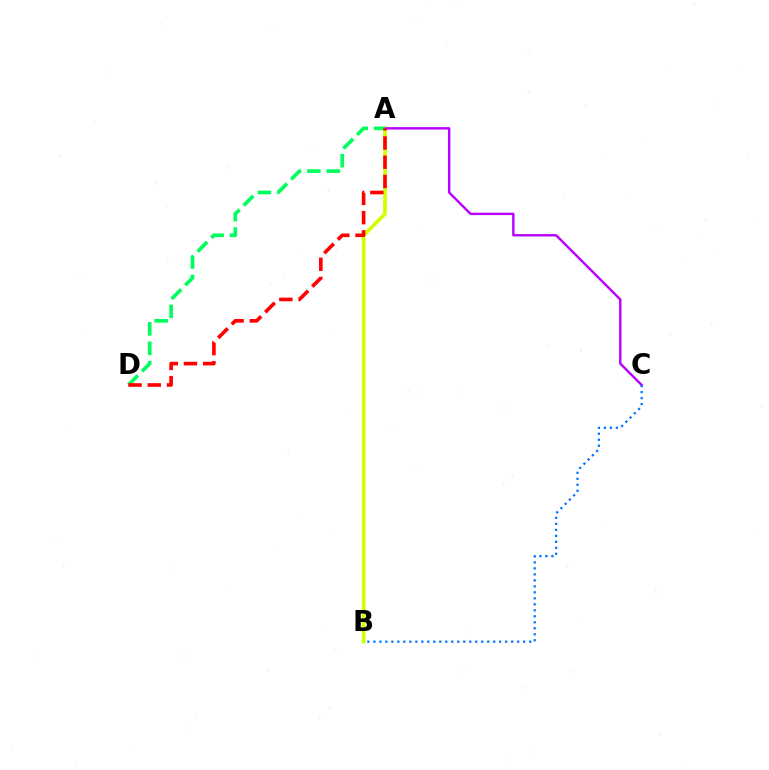{('A', 'B'): [{'color': '#d1ff00', 'line_style': 'solid', 'thickness': 2.66}], ('A', 'C'): [{'color': '#b900ff', 'line_style': 'solid', 'thickness': 1.73}], ('A', 'D'): [{'color': '#00ff5c', 'line_style': 'dashed', 'thickness': 2.64}, {'color': '#ff0000', 'line_style': 'dashed', 'thickness': 2.61}], ('B', 'C'): [{'color': '#0074ff', 'line_style': 'dotted', 'thickness': 1.63}]}